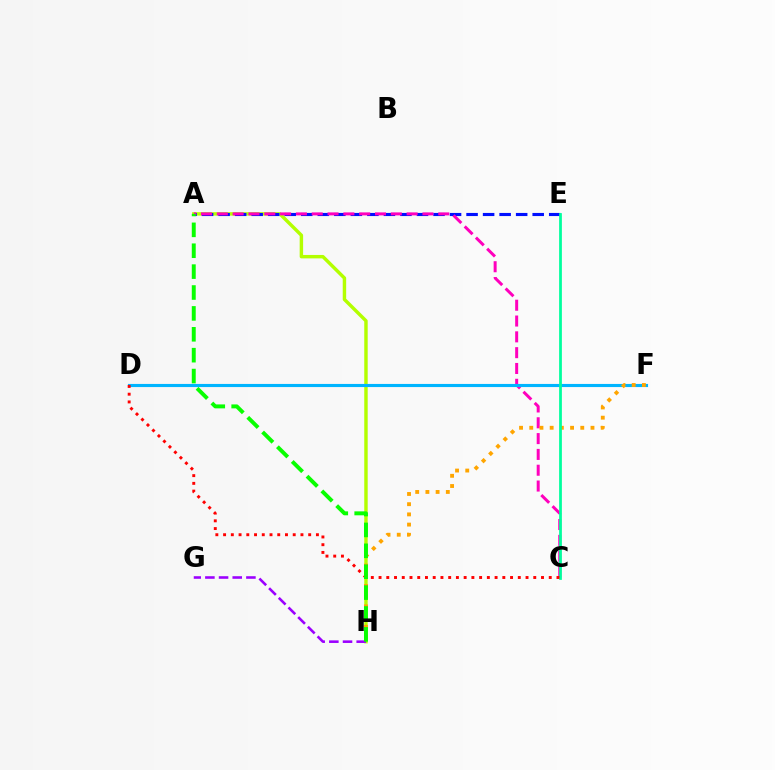{('A', 'H'): [{'color': '#b3ff00', 'line_style': 'solid', 'thickness': 2.47}, {'color': '#08ff00', 'line_style': 'dashed', 'thickness': 2.84}], ('A', 'E'): [{'color': '#0010ff', 'line_style': 'dashed', 'thickness': 2.25}], ('A', 'C'): [{'color': '#ff00bd', 'line_style': 'dashed', 'thickness': 2.15}], ('D', 'F'): [{'color': '#00b5ff', 'line_style': 'solid', 'thickness': 2.25}], ('F', 'H'): [{'color': '#ffa500', 'line_style': 'dotted', 'thickness': 2.77}], ('C', 'E'): [{'color': '#00ff9d', 'line_style': 'solid', 'thickness': 1.98}], ('C', 'D'): [{'color': '#ff0000', 'line_style': 'dotted', 'thickness': 2.1}], ('G', 'H'): [{'color': '#9b00ff', 'line_style': 'dashed', 'thickness': 1.86}]}